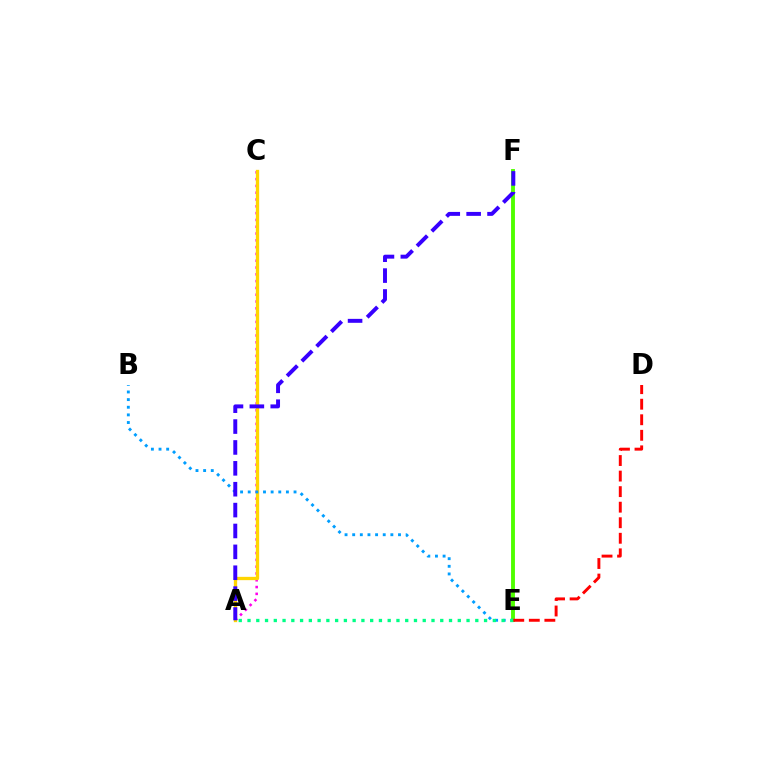{('A', 'C'): [{'color': '#ff00ed', 'line_style': 'dotted', 'thickness': 1.85}, {'color': '#ffd500', 'line_style': 'solid', 'thickness': 2.39}], ('E', 'F'): [{'color': '#4fff00', 'line_style': 'solid', 'thickness': 2.79}], ('B', 'E'): [{'color': '#009eff', 'line_style': 'dotted', 'thickness': 2.07}], ('A', 'F'): [{'color': '#3700ff', 'line_style': 'dashed', 'thickness': 2.84}], ('A', 'E'): [{'color': '#00ff86', 'line_style': 'dotted', 'thickness': 2.38}], ('D', 'E'): [{'color': '#ff0000', 'line_style': 'dashed', 'thickness': 2.11}]}